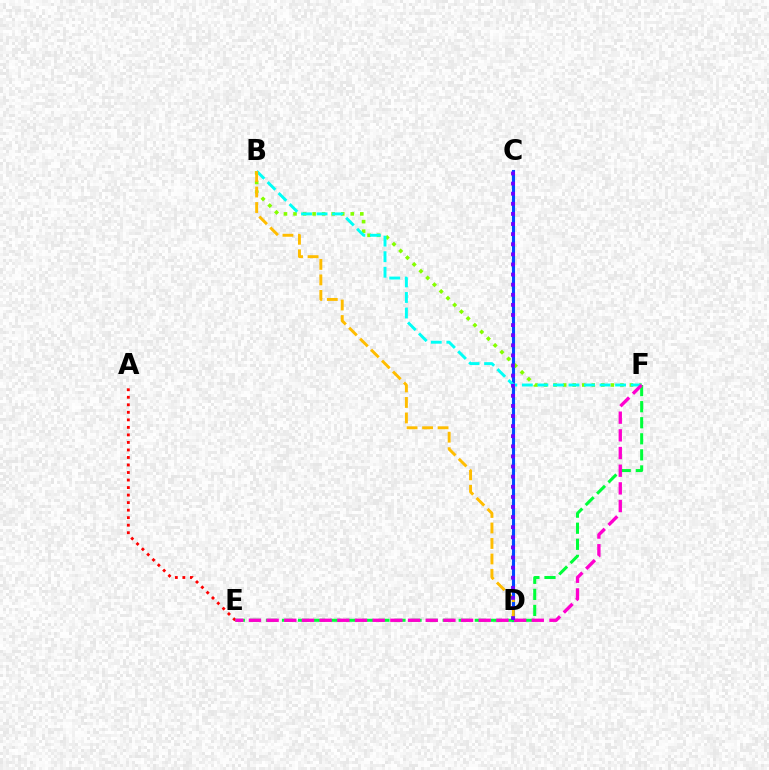{('C', 'D'): [{'color': '#004bff', 'line_style': 'solid', 'thickness': 2.23}, {'color': '#7200ff', 'line_style': 'dotted', 'thickness': 2.75}], ('A', 'E'): [{'color': '#ff0000', 'line_style': 'dotted', 'thickness': 2.04}], ('E', 'F'): [{'color': '#00ff39', 'line_style': 'dashed', 'thickness': 2.18}, {'color': '#ff00cf', 'line_style': 'dashed', 'thickness': 2.4}], ('B', 'F'): [{'color': '#84ff00', 'line_style': 'dotted', 'thickness': 2.59}, {'color': '#00fff6', 'line_style': 'dashed', 'thickness': 2.11}], ('B', 'D'): [{'color': '#ffbd00', 'line_style': 'dashed', 'thickness': 2.11}]}